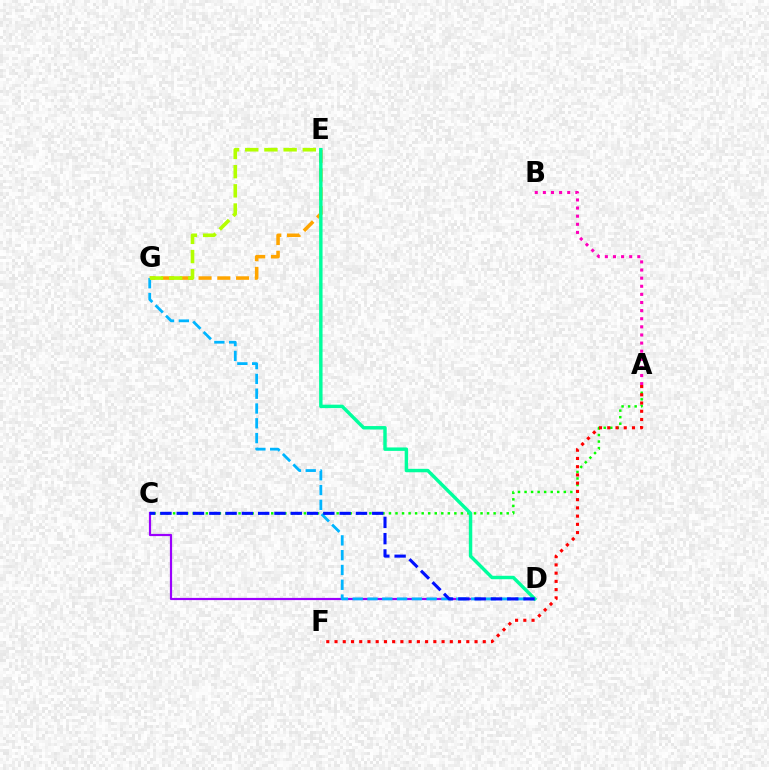{('A', 'B'): [{'color': '#ff00bd', 'line_style': 'dotted', 'thickness': 2.2}], ('C', 'D'): [{'color': '#9b00ff', 'line_style': 'solid', 'thickness': 1.58}, {'color': '#0010ff', 'line_style': 'dashed', 'thickness': 2.21}], ('A', 'C'): [{'color': '#08ff00', 'line_style': 'dotted', 'thickness': 1.78}], ('A', 'F'): [{'color': '#ff0000', 'line_style': 'dotted', 'thickness': 2.24}], ('E', 'G'): [{'color': '#ffa500', 'line_style': 'dashed', 'thickness': 2.55}, {'color': '#b3ff00', 'line_style': 'dashed', 'thickness': 2.61}], ('D', 'G'): [{'color': '#00b5ff', 'line_style': 'dashed', 'thickness': 2.01}], ('D', 'E'): [{'color': '#00ff9d', 'line_style': 'solid', 'thickness': 2.47}]}